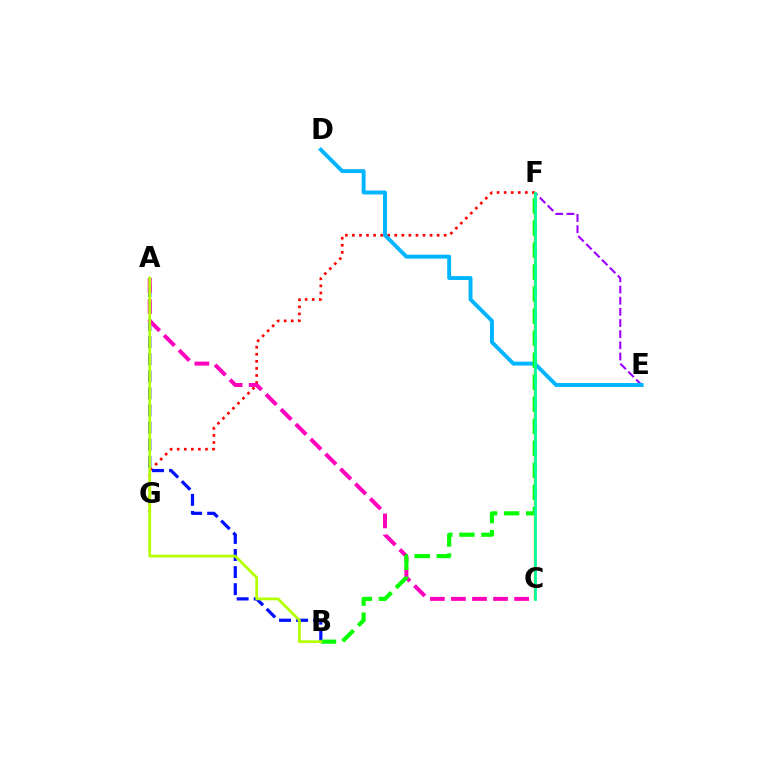{('E', 'F'): [{'color': '#9b00ff', 'line_style': 'dashed', 'thickness': 1.52}], ('C', 'F'): [{'color': '#ffa500', 'line_style': 'solid', 'thickness': 1.7}, {'color': '#00ff9d', 'line_style': 'solid', 'thickness': 1.99}], ('F', 'G'): [{'color': '#ff0000', 'line_style': 'dotted', 'thickness': 1.92}], ('D', 'E'): [{'color': '#00b5ff', 'line_style': 'solid', 'thickness': 2.81}], ('A', 'B'): [{'color': '#0010ff', 'line_style': 'dashed', 'thickness': 2.32}, {'color': '#b3ff00', 'line_style': 'solid', 'thickness': 1.99}], ('A', 'C'): [{'color': '#ff00bd', 'line_style': 'dashed', 'thickness': 2.86}], ('B', 'F'): [{'color': '#08ff00', 'line_style': 'dashed', 'thickness': 2.99}]}